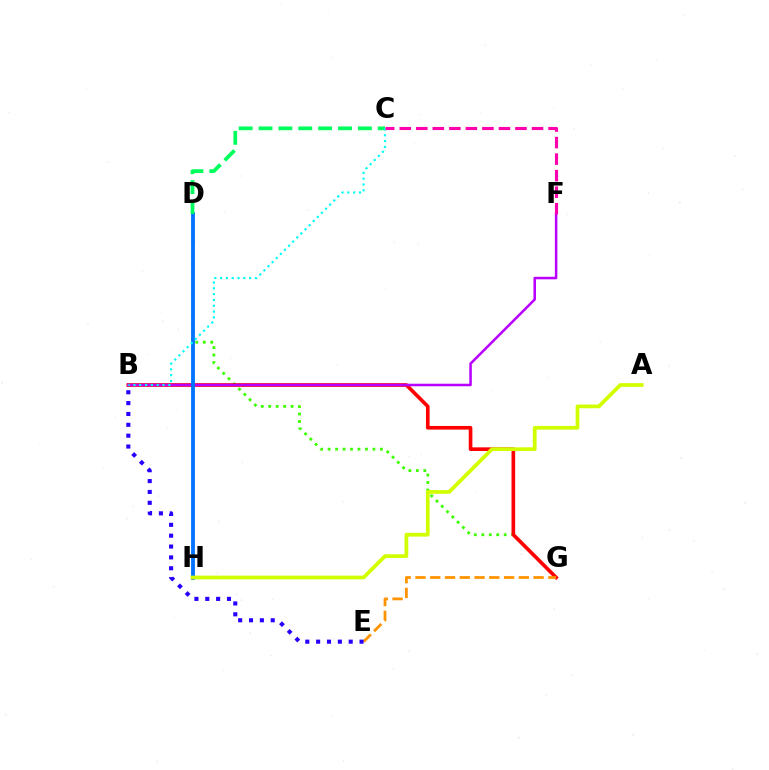{('D', 'G'): [{'color': '#3dff00', 'line_style': 'dotted', 'thickness': 2.03}], ('B', 'G'): [{'color': '#ff0000', 'line_style': 'solid', 'thickness': 2.62}], ('E', 'G'): [{'color': '#ff9400', 'line_style': 'dashed', 'thickness': 2.01}], ('B', 'E'): [{'color': '#2500ff', 'line_style': 'dotted', 'thickness': 2.95}], ('B', 'F'): [{'color': '#b900ff', 'line_style': 'solid', 'thickness': 1.82}], ('D', 'H'): [{'color': '#0074ff', 'line_style': 'solid', 'thickness': 2.76}], ('C', 'D'): [{'color': '#00ff5c', 'line_style': 'dashed', 'thickness': 2.7}], ('B', 'C'): [{'color': '#00fff6', 'line_style': 'dotted', 'thickness': 1.58}], ('C', 'F'): [{'color': '#ff00ac', 'line_style': 'dashed', 'thickness': 2.25}], ('A', 'H'): [{'color': '#d1ff00', 'line_style': 'solid', 'thickness': 2.69}]}